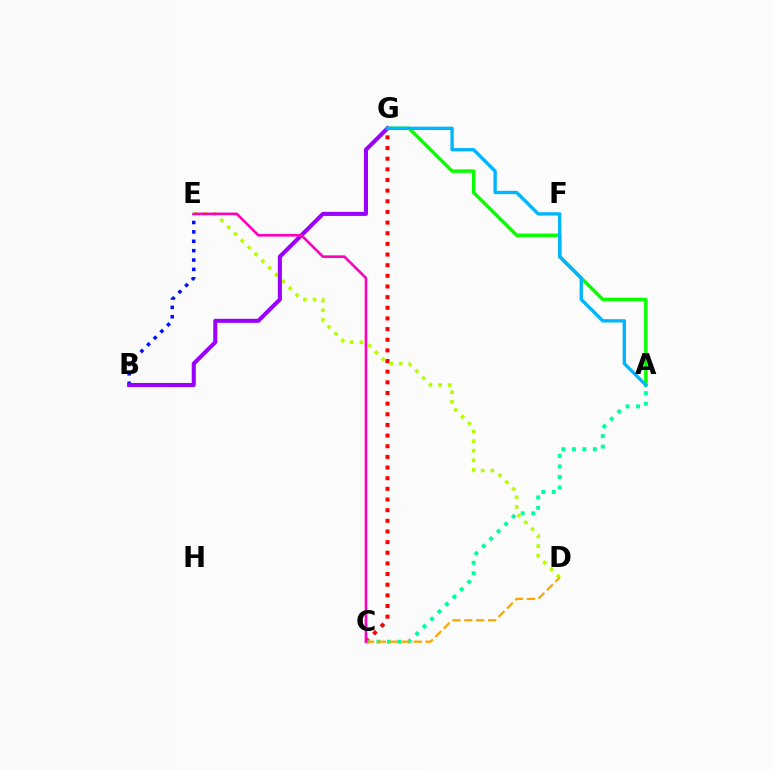{('C', 'G'): [{'color': '#ff0000', 'line_style': 'dotted', 'thickness': 2.89}], ('A', 'C'): [{'color': '#00ff9d', 'line_style': 'dotted', 'thickness': 2.85}], ('D', 'E'): [{'color': '#b3ff00', 'line_style': 'dotted', 'thickness': 2.62}], ('A', 'G'): [{'color': '#08ff00', 'line_style': 'solid', 'thickness': 2.5}, {'color': '#00b5ff', 'line_style': 'solid', 'thickness': 2.41}], ('B', 'E'): [{'color': '#0010ff', 'line_style': 'dotted', 'thickness': 2.55}], ('B', 'G'): [{'color': '#9b00ff', 'line_style': 'solid', 'thickness': 2.92}], ('C', 'D'): [{'color': '#ffa500', 'line_style': 'dashed', 'thickness': 1.62}], ('C', 'E'): [{'color': '#ff00bd', 'line_style': 'solid', 'thickness': 1.9}]}